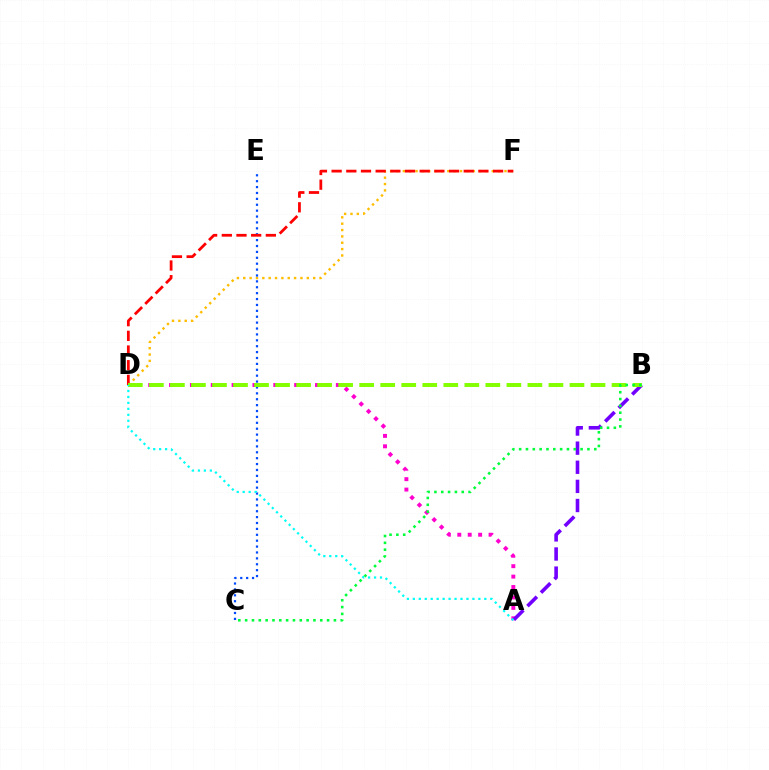{('D', 'F'): [{'color': '#ffbd00', 'line_style': 'dotted', 'thickness': 1.73}, {'color': '#ff0000', 'line_style': 'dashed', 'thickness': 1.99}], ('C', 'E'): [{'color': '#004bff', 'line_style': 'dotted', 'thickness': 1.6}], ('A', 'D'): [{'color': '#ff00cf', 'line_style': 'dotted', 'thickness': 2.83}, {'color': '#00fff6', 'line_style': 'dotted', 'thickness': 1.62}], ('A', 'B'): [{'color': '#7200ff', 'line_style': 'dashed', 'thickness': 2.6}], ('B', 'D'): [{'color': '#84ff00', 'line_style': 'dashed', 'thickness': 2.86}], ('B', 'C'): [{'color': '#00ff39', 'line_style': 'dotted', 'thickness': 1.86}]}